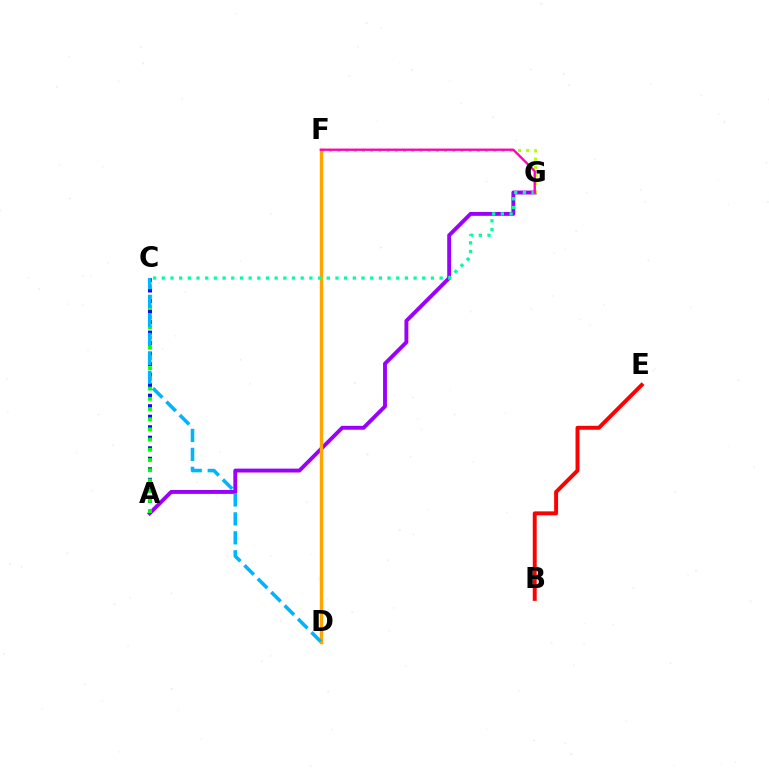{('A', 'G'): [{'color': '#9b00ff', 'line_style': 'solid', 'thickness': 2.8}], ('D', 'F'): [{'color': '#ffa500', 'line_style': 'solid', 'thickness': 2.46}], ('F', 'G'): [{'color': '#b3ff00', 'line_style': 'dotted', 'thickness': 2.23}, {'color': '#ff00bd', 'line_style': 'solid', 'thickness': 1.67}], ('B', 'E'): [{'color': '#ff0000', 'line_style': 'solid', 'thickness': 2.83}], ('A', 'C'): [{'color': '#0010ff', 'line_style': 'dotted', 'thickness': 2.86}, {'color': '#08ff00', 'line_style': 'dotted', 'thickness': 2.77}], ('C', 'G'): [{'color': '#00ff9d', 'line_style': 'dotted', 'thickness': 2.36}], ('C', 'D'): [{'color': '#00b5ff', 'line_style': 'dashed', 'thickness': 2.57}]}